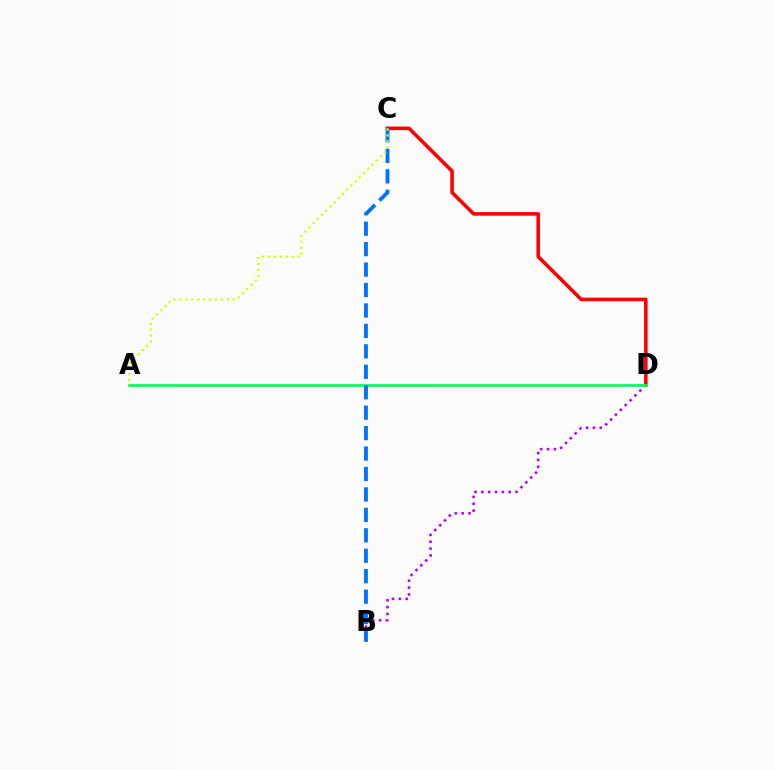{('C', 'D'): [{'color': '#ff0000', 'line_style': 'solid', 'thickness': 2.57}], ('B', 'D'): [{'color': '#b900ff', 'line_style': 'dotted', 'thickness': 1.86}], ('A', 'D'): [{'color': '#00ff5c', 'line_style': 'solid', 'thickness': 1.93}], ('B', 'C'): [{'color': '#0074ff', 'line_style': 'dashed', 'thickness': 2.78}], ('A', 'C'): [{'color': '#d1ff00', 'line_style': 'dotted', 'thickness': 1.61}]}